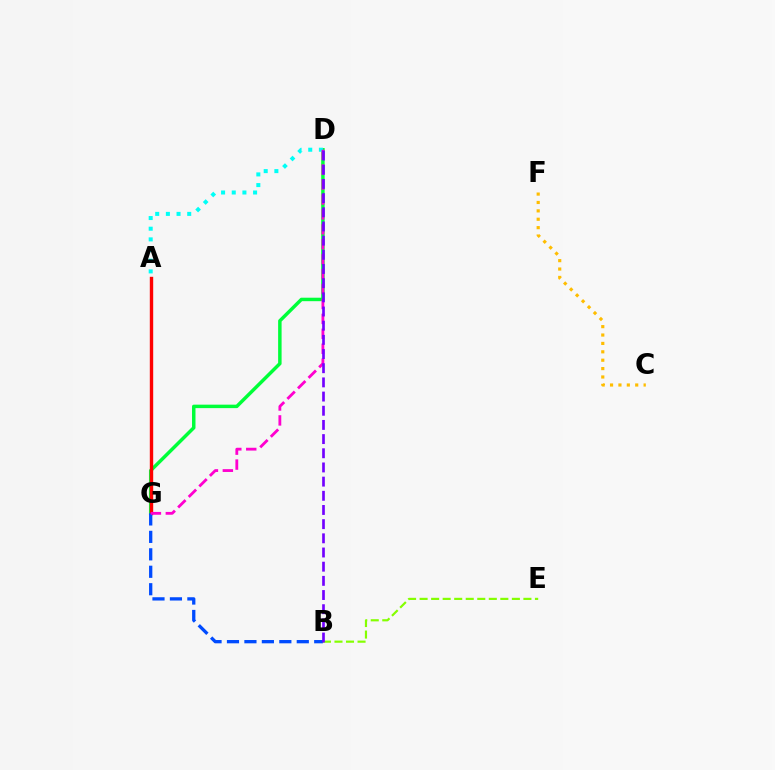{('D', 'G'): [{'color': '#00ff39', 'line_style': 'solid', 'thickness': 2.5}, {'color': '#ff00cf', 'line_style': 'dashed', 'thickness': 2.03}], ('A', 'G'): [{'color': '#ff0000', 'line_style': 'solid', 'thickness': 2.43}], ('A', 'D'): [{'color': '#00fff6', 'line_style': 'dotted', 'thickness': 2.9}], ('B', 'E'): [{'color': '#84ff00', 'line_style': 'dashed', 'thickness': 1.57}], ('B', 'G'): [{'color': '#004bff', 'line_style': 'dashed', 'thickness': 2.37}], ('C', 'F'): [{'color': '#ffbd00', 'line_style': 'dotted', 'thickness': 2.28}], ('B', 'D'): [{'color': '#7200ff', 'line_style': 'dashed', 'thickness': 1.93}]}